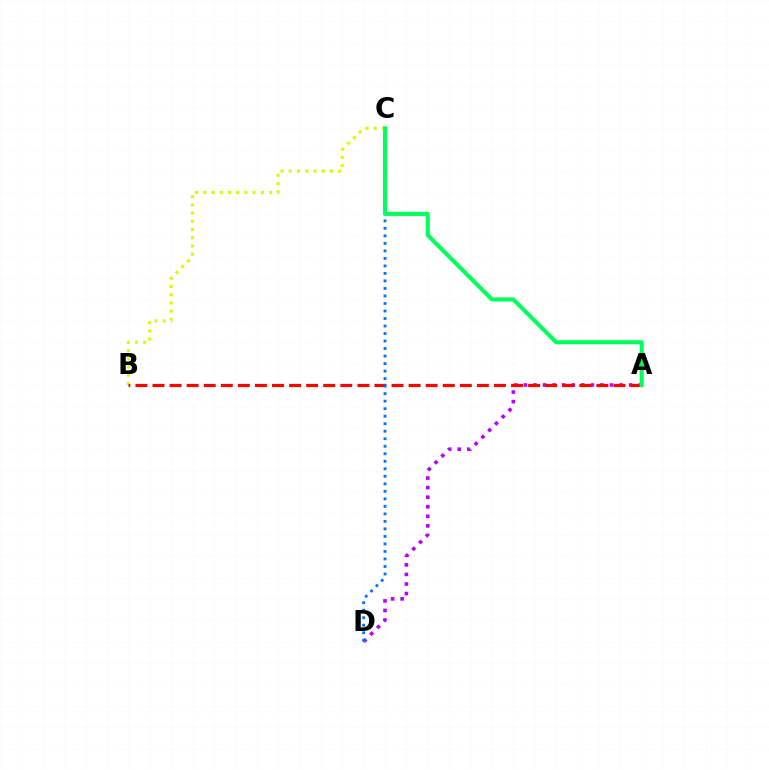{('B', 'C'): [{'color': '#d1ff00', 'line_style': 'dotted', 'thickness': 2.23}], ('A', 'D'): [{'color': '#b900ff', 'line_style': 'dotted', 'thickness': 2.6}], ('A', 'B'): [{'color': '#ff0000', 'line_style': 'dashed', 'thickness': 2.32}], ('C', 'D'): [{'color': '#0074ff', 'line_style': 'dotted', 'thickness': 2.04}], ('A', 'C'): [{'color': '#00ff5c', 'line_style': 'solid', 'thickness': 2.93}]}